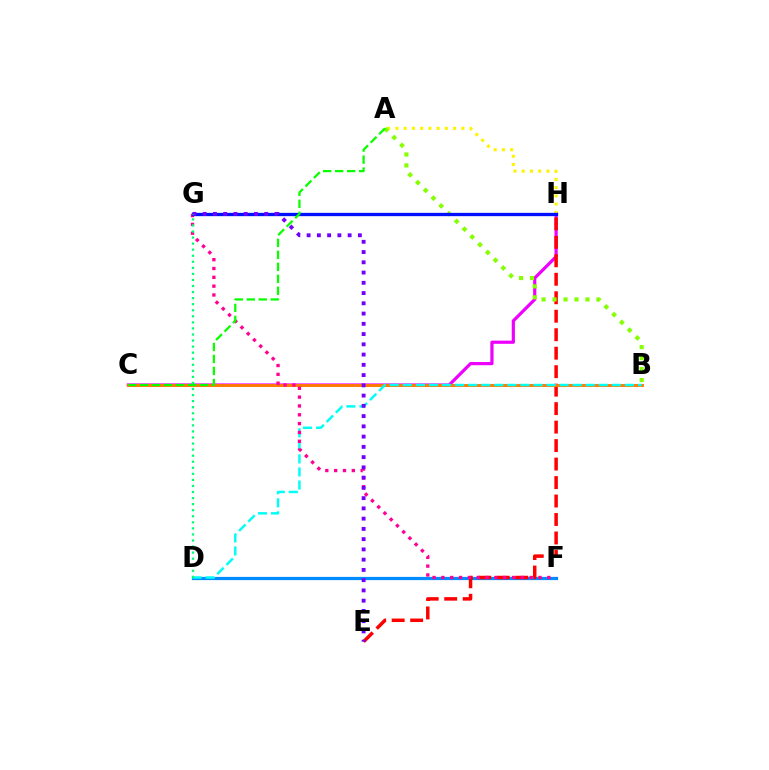{('C', 'H'): [{'color': '#ee00ff', 'line_style': 'solid', 'thickness': 2.3}], ('A', 'H'): [{'color': '#fcf500', 'line_style': 'dotted', 'thickness': 2.24}], ('D', 'F'): [{'color': '#008cff', 'line_style': 'solid', 'thickness': 2.31}], ('E', 'H'): [{'color': '#ff0000', 'line_style': 'dashed', 'thickness': 2.51}], ('B', 'C'): [{'color': '#ff7c00', 'line_style': 'solid', 'thickness': 2.1}], ('B', 'D'): [{'color': '#00fff6', 'line_style': 'dashed', 'thickness': 1.77}], ('F', 'G'): [{'color': '#ff0094', 'line_style': 'dotted', 'thickness': 2.4}], ('A', 'B'): [{'color': '#84ff00', 'line_style': 'dotted', 'thickness': 2.98}], ('G', 'H'): [{'color': '#0010ff', 'line_style': 'solid', 'thickness': 2.39}], ('E', 'G'): [{'color': '#7200ff', 'line_style': 'dotted', 'thickness': 2.79}], ('D', 'G'): [{'color': '#00ff74', 'line_style': 'dotted', 'thickness': 1.65}], ('A', 'C'): [{'color': '#08ff00', 'line_style': 'dashed', 'thickness': 1.63}]}